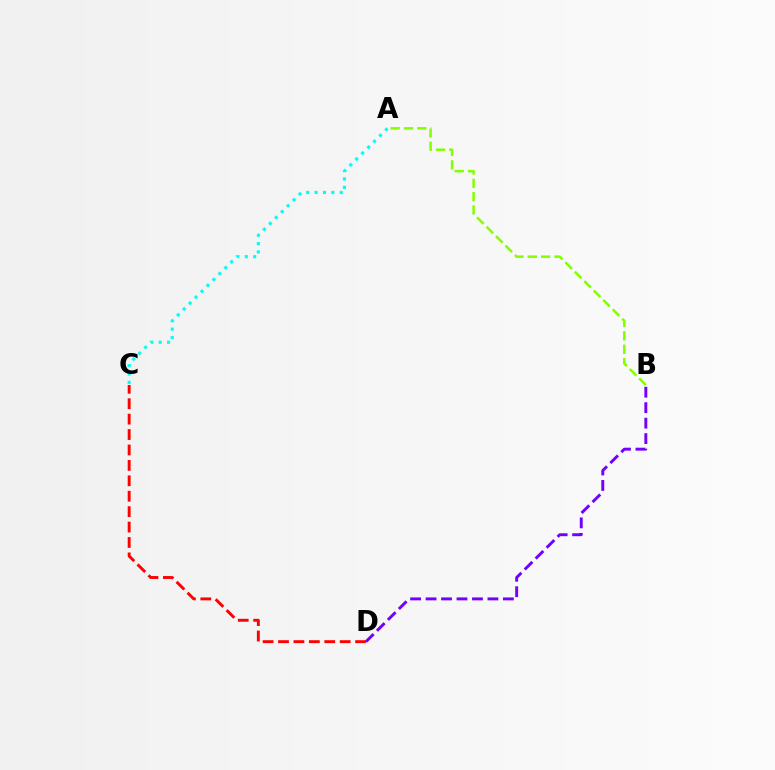{('A', 'C'): [{'color': '#00fff6', 'line_style': 'dotted', 'thickness': 2.27}], ('B', 'D'): [{'color': '#7200ff', 'line_style': 'dashed', 'thickness': 2.1}], ('C', 'D'): [{'color': '#ff0000', 'line_style': 'dashed', 'thickness': 2.09}], ('A', 'B'): [{'color': '#84ff00', 'line_style': 'dashed', 'thickness': 1.81}]}